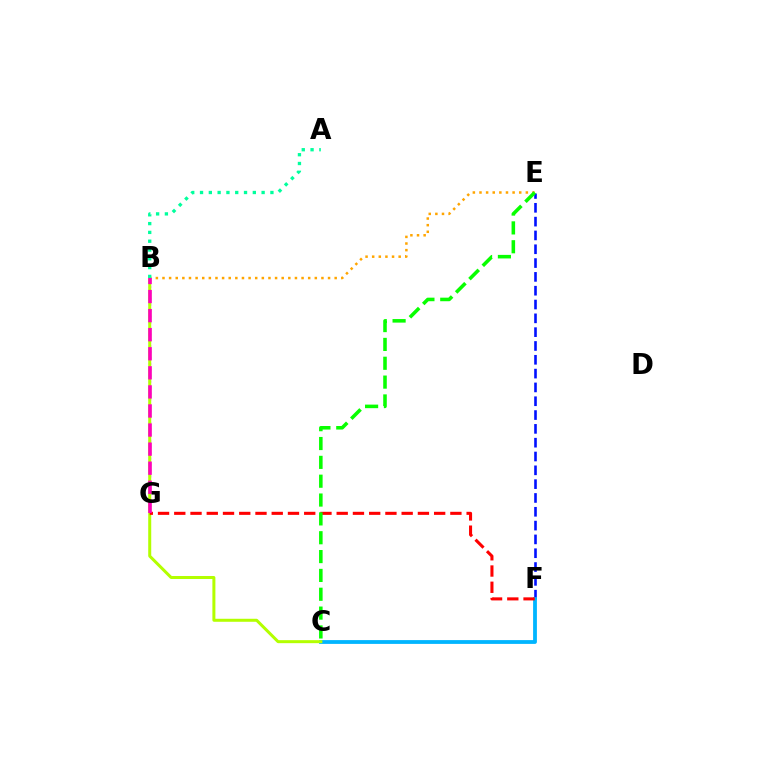{('E', 'F'): [{'color': '#0010ff', 'line_style': 'dashed', 'thickness': 1.88}], ('B', 'E'): [{'color': '#ffa500', 'line_style': 'dotted', 'thickness': 1.8}], ('B', 'G'): [{'color': '#9b00ff', 'line_style': 'dotted', 'thickness': 1.61}, {'color': '#ff00bd', 'line_style': 'dashed', 'thickness': 2.59}], ('C', 'F'): [{'color': '#00b5ff', 'line_style': 'solid', 'thickness': 2.73}], ('B', 'C'): [{'color': '#b3ff00', 'line_style': 'solid', 'thickness': 2.16}], ('F', 'G'): [{'color': '#ff0000', 'line_style': 'dashed', 'thickness': 2.21}], ('A', 'B'): [{'color': '#00ff9d', 'line_style': 'dotted', 'thickness': 2.39}], ('C', 'E'): [{'color': '#08ff00', 'line_style': 'dashed', 'thickness': 2.56}]}